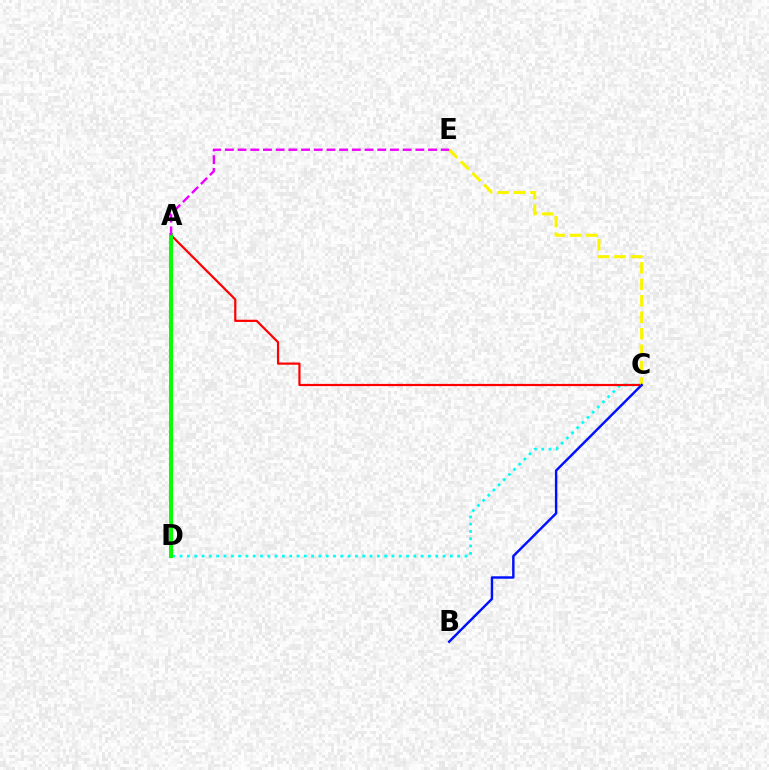{('C', 'D'): [{'color': '#00fff6', 'line_style': 'dotted', 'thickness': 1.98}], ('A', 'C'): [{'color': '#ff0000', 'line_style': 'solid', 'thickness': 1.59}], ('C', 'E'): [{'color': '#fcf500', 'line_style': 'dashed', 'thickness': 2.24}], ('B', 'C'): [{'color': '#0010ff', 'line_style': 'solid', 'thickness': 1.75}], ('A', 'D'): [{'color': '#08ff00', 'line_style': 'solid', 'thickness': 2.91}], ('A', 'E'): [{'color': '#ee00ff', 'line_style': 'dashed', 'thickness': 1.73}]}